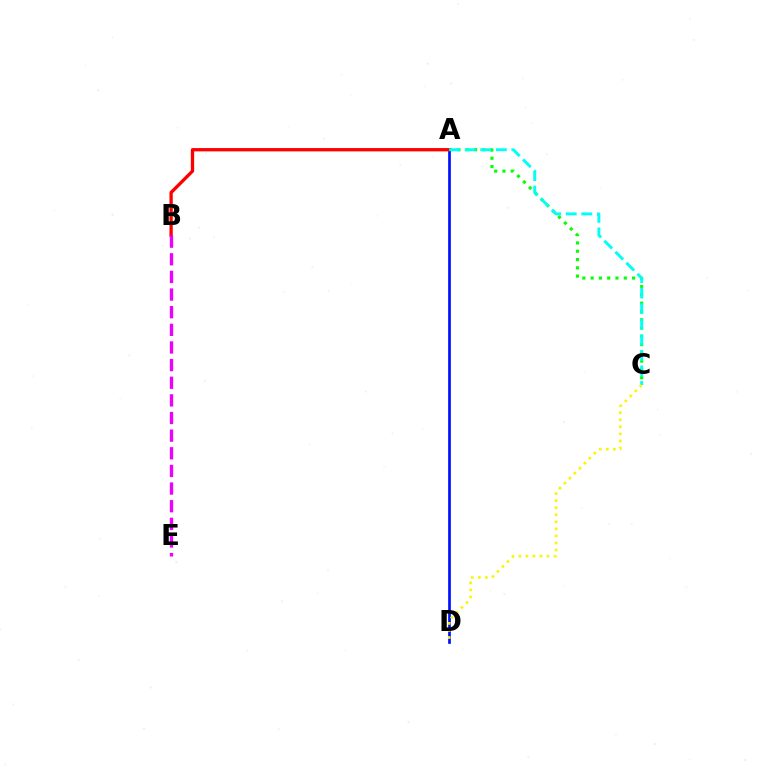{('A', 'C'): [{'color': '#08ff00', 'line_style': 'dotted', 'thickness': 2.25}, {'color': '#00fff6', 'line_style': 'dashed', 'thickness': 2.12}], ('A', 'D'): [{'color': '#0010ff', 'line_style': 'solid', 'thickness': 1.95}], ('A', 'B'): [{'color': '#ff0000', 'line_style': 'solid', 'thickness': 2.38}], ('B', 'E'): [{'color': '#ee00ff', 'line_style': 'dashed', 'thickness': 2.4}], ('C', 'D'): [{'color': '#fcf500', 'line_style': 'dotted', 'thickness': 1.92}]}